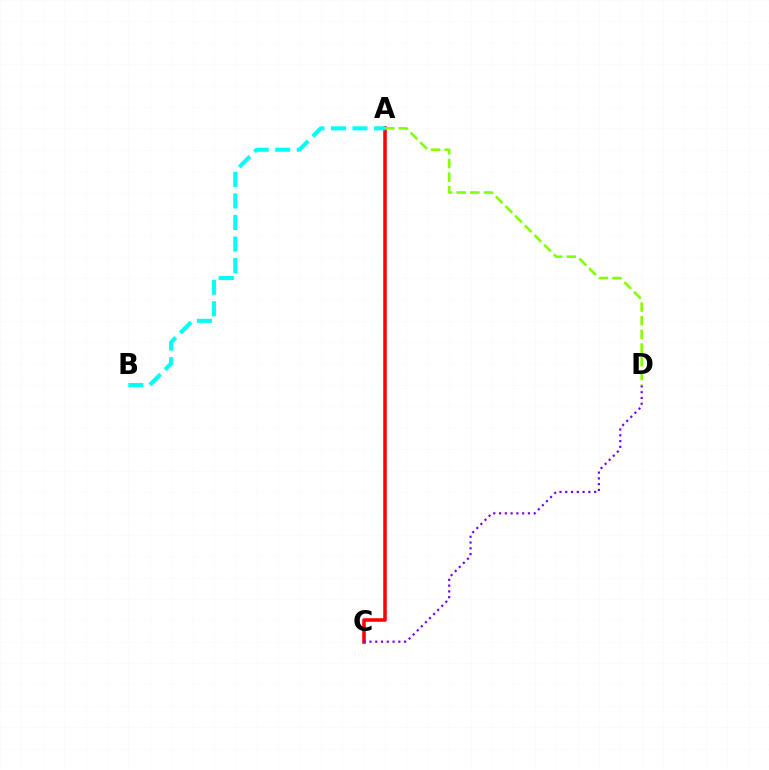{('A', 'C'): [{'color': '#ff0000', 'line_style': 'solid', 'thickness': 2.54}], ('C', 'D'): [{'color': '#7200ff', 'line_style': 'dotted', 'thickness': 1.57}], ('A', 'B'): [{'color': '#00fff6', 'line_style': 'dashed', 'thickness': 2.93}], ('A', 'D'): [{'color': '#84ff00', 'line_style': 'dashed', 'thickness': 1.86}]}